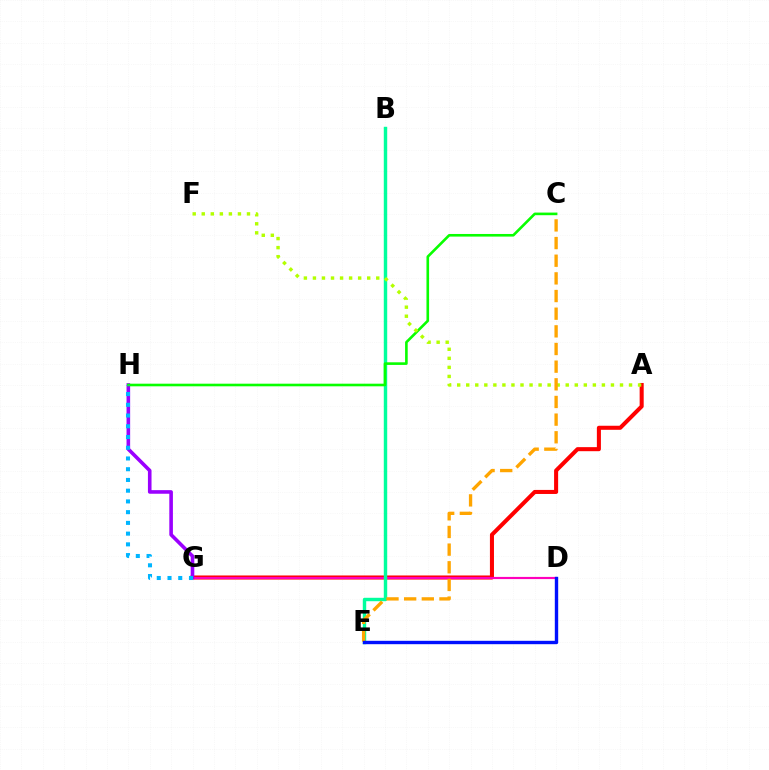{('A', 'G'): [{'color': '#ff0000', 'line_style': 'solid', 'thickness': 2.91}], ('D', 'G'): [{'color': '#ff00bd', 'line_style': 'solid', 'thickness': 1.56}], ('B', 'E'): [{'color': '#00ff9d', 'line_style': 'solid', 'thickness': 2.46}], ('G', 'H'): [{'color': '#9b00ff', 'line_style': 'solid', 'thickness': 2.59}, {'color': '#00b5ff', 'line_style': 'dotted', 'thickness': 2.92}], ('C', 'H'): [{'color': '#08ff00', 'line_style': 'solid', 'thickness': 1.89}], ('A', 'F'): [{'color': '#b3ff00', 'line_style': 'dotted', 'thickness': 2.46}], ('C', 'E'): [{'color': '#ffa500', 'line_style': 'dashed', 'thickness': 2.4}], ('D', 'E'): [{'color': '#0010ff', 'line_style': 'solid', 'thickness': 2.44}]}